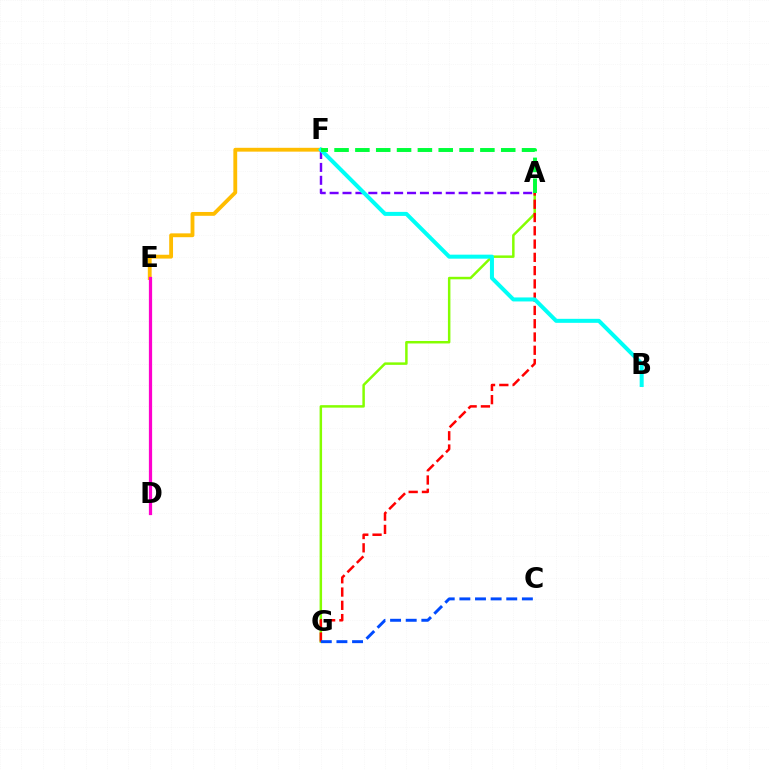{('A', 'G'): [{'color': '#84ff00', 'line_style': 'solid', 'thickness': 1.79}, {'color': '#ff0000', 'line_style': 'dashed', 'thickness': 1.8}], ('E', 'F'): [{'color': '#ffbd00', 'line_style': 'solid', 'thickness': 2.76}], ('A', 'F'): [{'color': '#7200ff', 'line_style': 'dashed', 'thickness': 1.75}, {'color': '#00ff39', 'line_style': 'dashed', 'thickness': 2.83}], ('B', 'F'): [{'color': '#00fff6', 'line_style': 'solid', 'thickness': 2.89}], ('C', 'G'): [{'color': '#004bff', 'line_style': 'dashed', 'thickness': 2.12}], ('D', 'E'): [{'color': '#ff00cf', 'line_style': 'solid', 'thickness': 2.33}]}